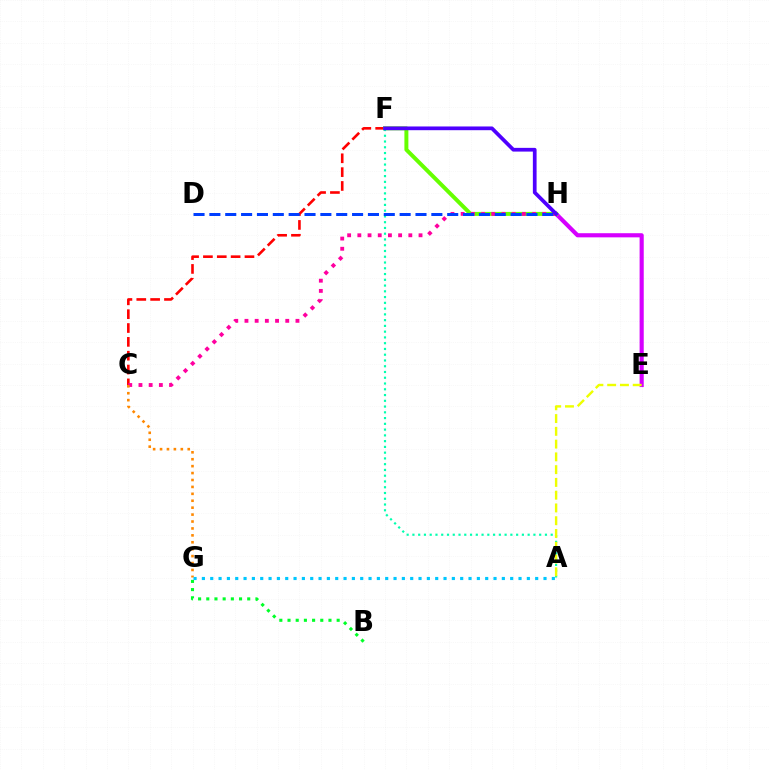{('E', 'H'): [{'color': '#d600ff', 'line_style': 'solid', 'thickness': 2.98}], ('C', 'F'): [{'color': '#ff0000', 'line_style': 'dashed', 'thickness': 1.88}], ('F', 'H'): [{'color': '#66ff00', 'line_style': 'solid', 'thickness': 2.86}, {'color': '#4f00ff', 'line_style': 'solid', 'thickness': 2.68}], ('A', 'F'): [{'color': '#00ffaf', 'line_style': 'dotted', 'thickness': 1.57}], ('B', 'G'): [{'color': '#00ff27', 'line_style': 'dotted', 'thickness': 2.23}], ('C', 'H'): [{'color': '#ff00a0', 'line_style': 'dotted', 'thickness': 2.77}], ('A', 'E'): [{'color': '#eeff00', 'line_style': 'dashed', 'thickness': 1.73}], ('C', 'G'): [{'color': '#ff8800', 'line_style': 'dotted', 'thickness': 1.88}], ('D', 'H'): [{'color': '#003fff', 'line_style': 'dashed', 'thickness': 2.15}], ('A', 'G'): [{'color': '#00c7ff', 'line_style': 'dotted', 'thickness': 2.26}]}